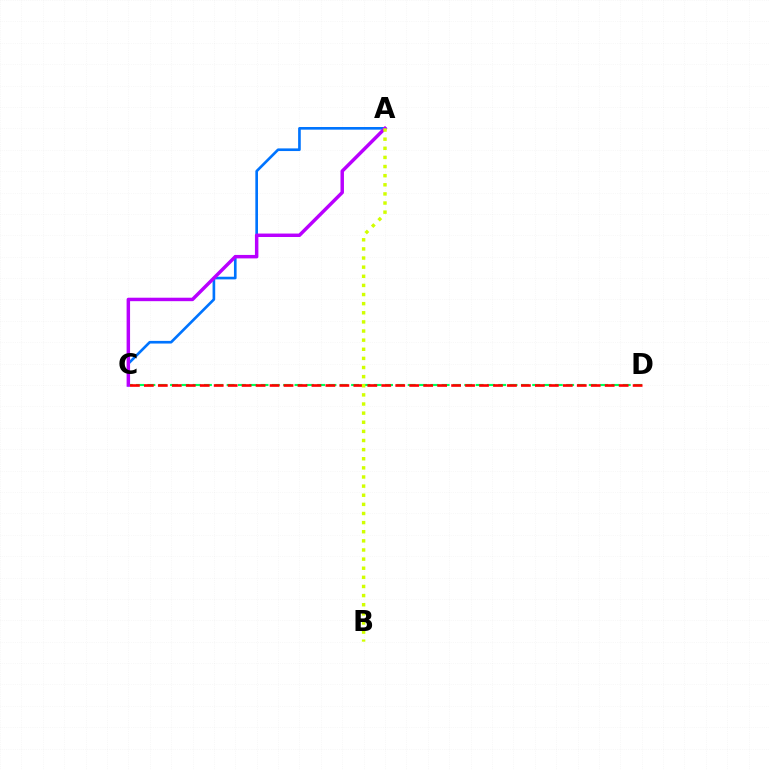{('A', 'C'): [{'color': '#0074ff', 'line_style': 'solid', 'thickness': 1.91}, {'color': '#b900ff', 'line_style': 'solid', 'thickness': 2.49}], ('C', 'D'): [{'color': '#00ff5c', 'line_style': 'dashed', 'thickness': 1.54}, {'color': '#ff0000', 'line_style': 'dashed', 'thickness': 1.9}], ('A', 'B'): [{'color': '#d1ff00', 'line_style': 'dotted', 'thickness': 2.48}]}